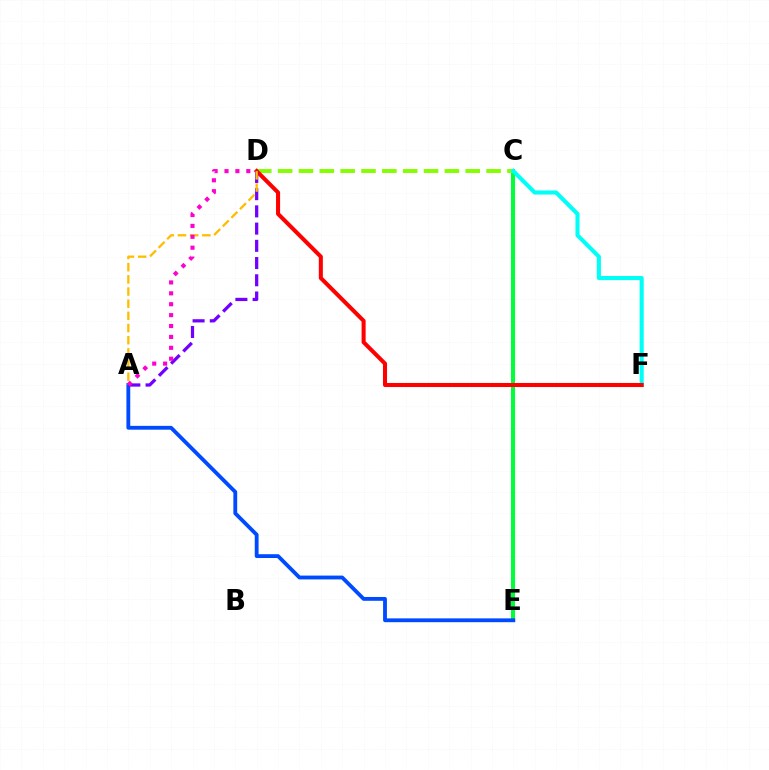{('C', 'E'): [{'color': '#00ff39', 'line_style': 'solid', 'thickness': 2.91}], ('A', 'E'): [{'color': '#004bff', 'line_style': 'solid', 'thickness': 2.75}], ('C', 'D'): [{'color': '#84ff00', 'line_style': 'dashed', 'thickness': 2.83}], ('C', 'F'): [{'color': '#00fff6', 'line_style': 'solid', 'thickness': 2.94}], ('D', 'F'): [{'color': '#ff0000', 'line_style': 'solid', 'thickness': 2.91}], ('A', 'D'): [{'color': '#7200ff', 'line_style': 'dashed', 'thickness': 2.34}, {'color': '#ffbd00', 'line_style': 'dashed', 'thickness': 1.65}, {'color': '#ff00cf', 'line_style': 'dotted', 'thickness': 2.96}]}